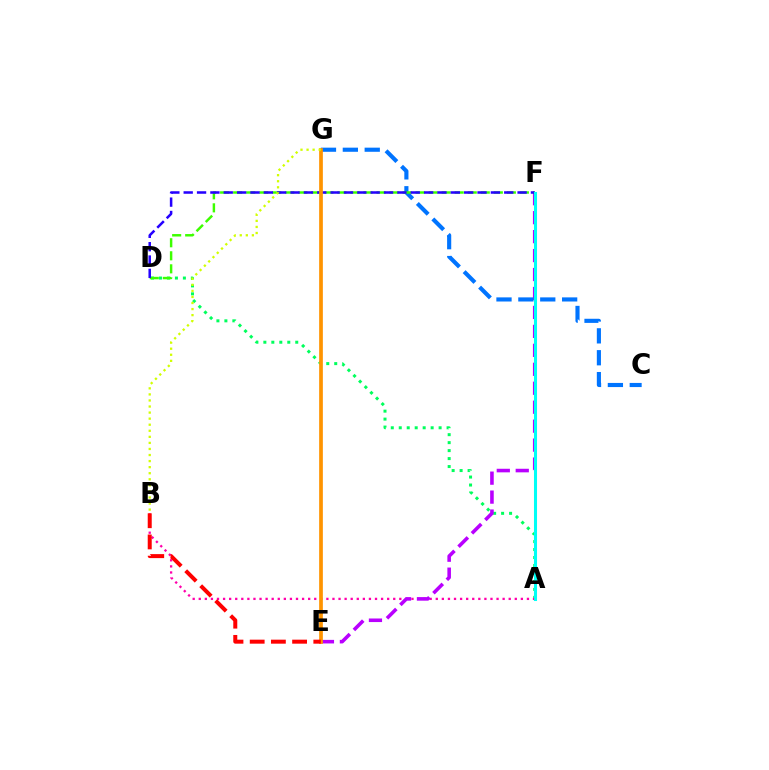{('A', 'D'): [{'color': '#00ff5c', 'line_style': 'dotted', 'thickness': 2.17}], ('A', 'B'): [{'color': '#ff00ac', 'line_style': 'dotted', 'thickness': 1.65}], ('E', 'F'): [{'color': '#b900ff', 'line_style': 'dashed', 'thickness': 2.57}], ('C', 'G'): [{'color': '#0074ff', 'line_style': 'dashed', 'thickness': 2.97}], ('D', 'F'): [{'color': '#3dff00', 'line_style': 'dashed', 'thickness': 1.77}, {'color': '#2500ff', 'line_style': 'dashed', 'thickness': 1.81}], ('A', 'F'): [{'color': '#00fff6', 'line_style': 'solid', 'thickness': 2.2}], ('E', 'G'): [{'color': '#ff9400', 'line_style': 'solid', 'thickness': 2.67}], ('B', 'G'): [{'color': '#d1ff00', 'line_style': 'dotted', 'thickness': 1.65}], ('B', 'E'): [{'color': '#ff0000', 'line_style': 'dashed', 'thickness': 2.88}]}